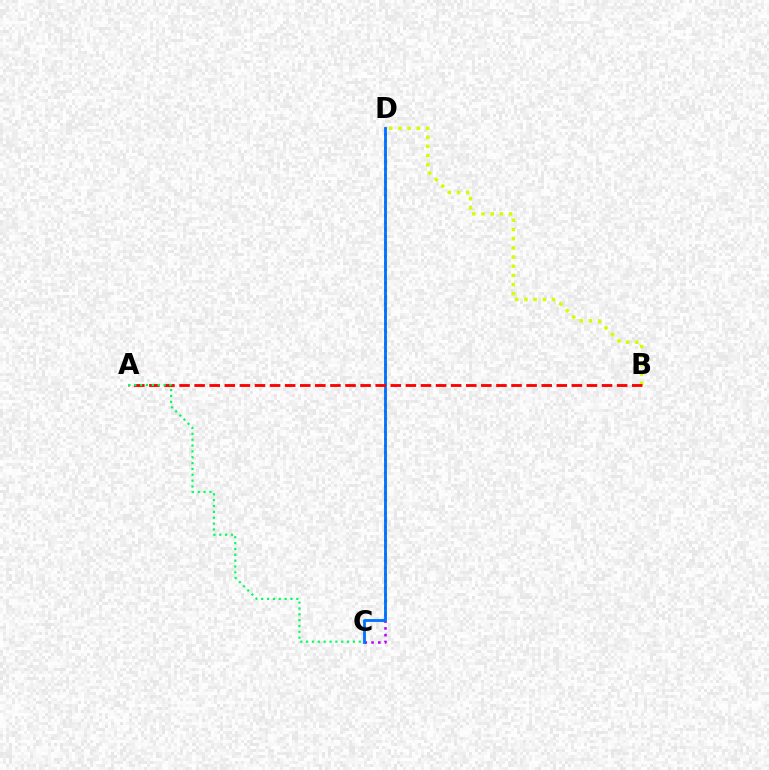{('C', 'D'): [{'color': '#b900ff', 'line_style': 'dotted', 'thickness': 1.84}, {'color': '#0074ff', 'line_style': 'solid', 'thickness': 2.04}], ('B', 'D'): [{'color': '#d1ff00', 'line_style': 'dotted', 'thickness': 2.49}], ('A', 'B'): [{'color': '#ff0000', 'line_style': 'dashed', 'thickness': 2.05}], ('A', 'C'): [{'color': '#00ff5c', 'line_style': 'dotted', 'thickness': 1.59}]}